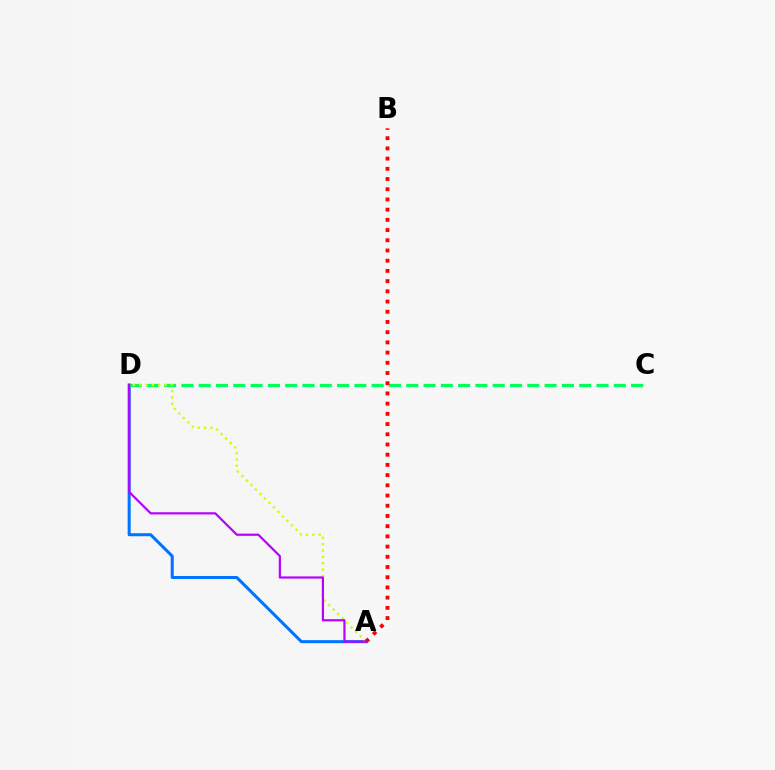{('A', 'D'): [{'color': '#0074ff', 'line_style': 'solid', 'thickness': 2.18}, {'color': '#d1ff00', 'line_style': 'dotted', 'thickness': 1.72}, {'color': '#b900ff', 'line_style': 'solid', 'thickness': 1.58}], ('C', 'D'): [{'color': '#00ff5c', 'line_style': 'dashed', 'thickness': 2.35}], ('A', 'B'): [{'color': '#ff0000', 'line_style': 'dotted', 'thickness': 2.77}]}